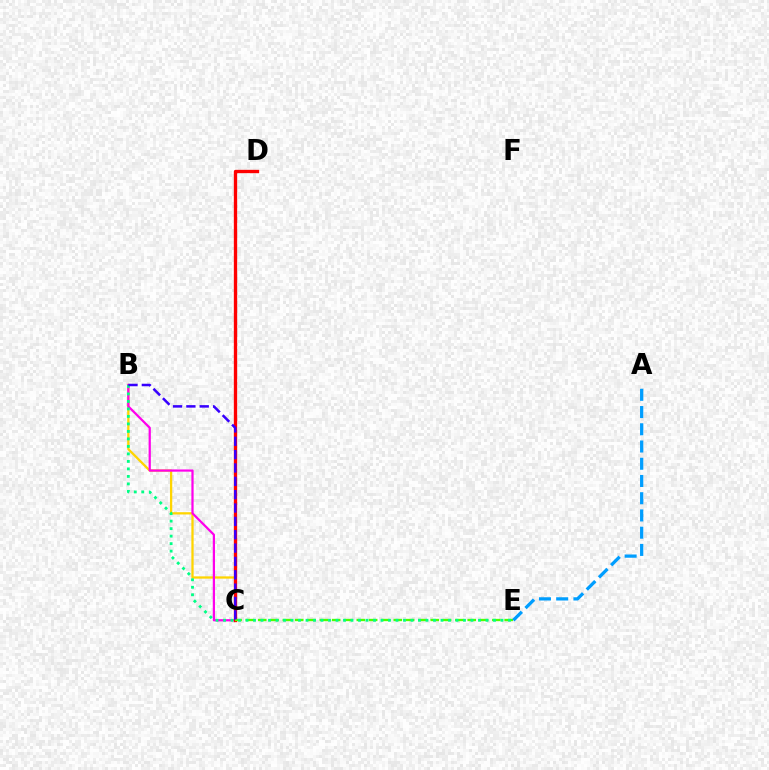{('B', 'C'): [{'color': '#ffd500', 'line_style': 'solid', 'thickness': 1.64}, {'color': '#ff00ed', 'line_style': 'solid', 'thickness': 1.61}, {'color': '#3700ff', 'line_style': 'dashed', 'thickness': 1.81}], ('C', 'D'): [{'color': '#ff0000', 'line_style': 'solid', 'thickness': 2.4}], ('C', 'E'): [{'color': '#4fff00', 'line_style': 'dashed', 'thickness': 1.67}], ('B', 'E'): [{'color': '#00ff86', 'line_style': 'dotted', 'thickness': 2.04}], ('A', 'E'): [{'color': '#009eff', 'line_style': 'dashed', 'thickness': 2.34}]}